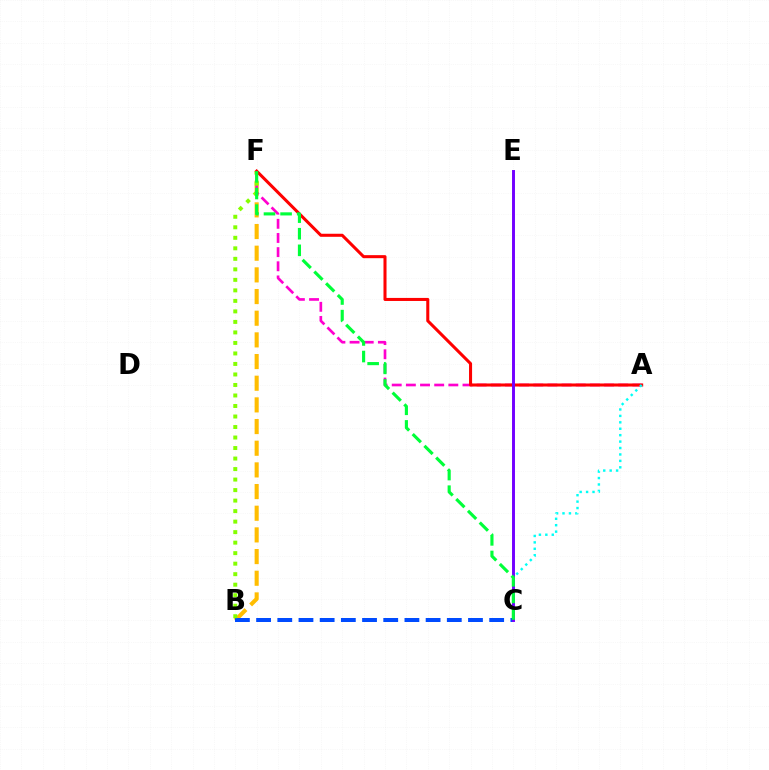{('B', 'F'): [{'color': '#ffbd00', 'line_style': 'dashed', 'thickness': 2.94}, {'color': '#84ff00', 'line_style': 'dotted', 'thickness': 2.86}], ('B', 'C'): [{'color': '#004bff', 'line_style': 'dashed', 'thickness': 2.88}], ('A', 'F'): [{'color': '#ff00cf', 'line_style': 'dashed', 'thickness': 1.92}, {'color': '#ff0000', 'line_style': 'solid', 'thickness': 2.19}], ('A', 'C'): [{'color': '#00fff6', 'line_style': 'dotted', 'thickness': 1.75}], ('C', 'E'): [{'color': '#7200ff', 'line_style': 'solid', 'thickness': 2.11}], ('C', 'F'): [{'color': '#00ff39', 'line_style': 'dashed', 'thickness': 2.26}]}